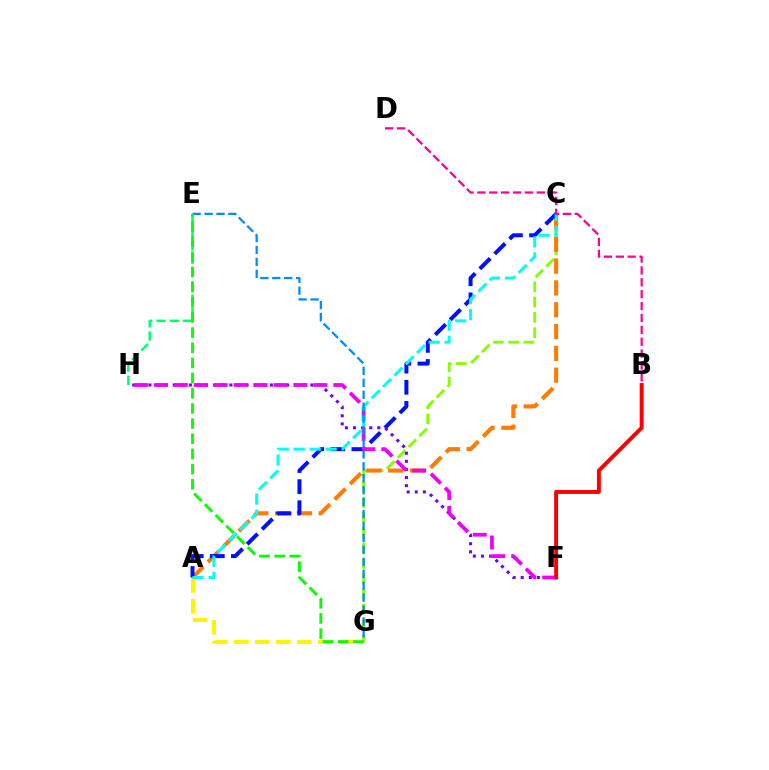{('E', 'H'): [{'color': '#00ff74', 'line_style': 'dashed', 'thickness': 1.81}], ('A', 'G'): [{'color': '#fcf500', 'line_style': 'dashed', 'thickness': 2.85}], ('C', 'G'): [{'color': '#84ff00', 'line_style': 'dashed', 'thickness': 2.08}], ('A', 'C'): [{'color': '#ff7c00', 'line_style': 'dashed', 'thickness': 2.96}, {'color': '#0010ff', 'line_style': 'dashed', 'thickness': 2.87}, {'color': '#00fff6', 'line_style': 'dashed', 'thickness': 2.17}], ('F', 'H'): [{'color': '#7200ff', 'line_style': 'dotted', 'thickness': 2.2}, {'color': '#ee00ff', 'line_style': 'dashed', 'thickness': 2.71}], ('E', 'G'): [{'color': '#008cff', 'line_style': 'dashed', 'thickness': 1.62}, {'color': '#08ff00', 'line_style': 'dashed', 'thickness': 2.06}], ('B', 'D'): [{'color': '#ff0094', 'line_style': 'dashed', 'thickness': 1.61}], ('B', 'F'): [{'color': '#ff0000', 'line_style': 'solid', 'thickness': 2.83}]}